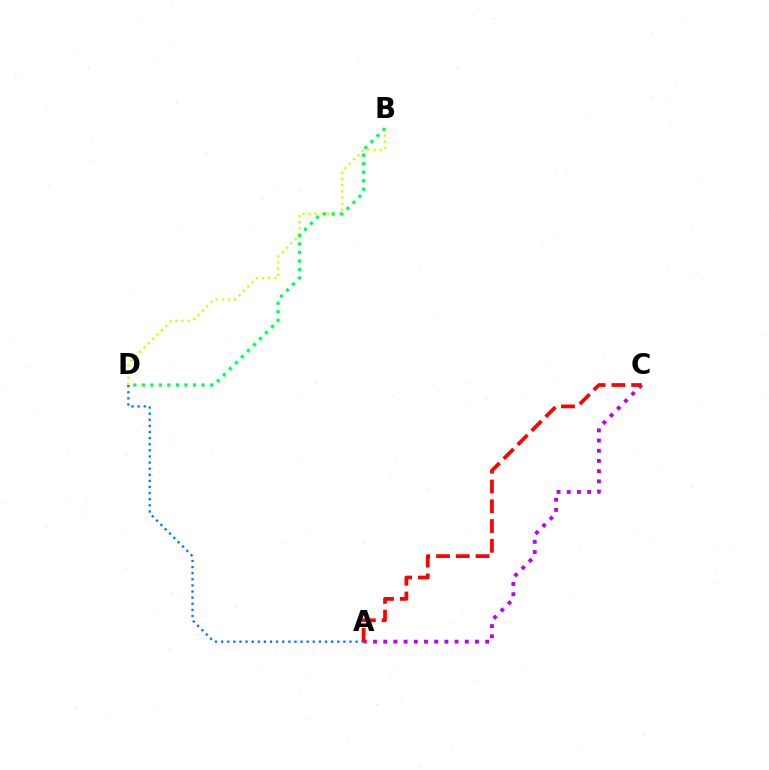{('A', 'C'): [{'color': '#b900ff', 'line_style': 'dotted', 'thickness': 2.77}, {'color': '#ff0000', 'line_style': 'dashed', 'thickness': 2.68}], ('B', 'D'): [{'color': '#d1ff00', 'line_style': 'dotted', 'thickness': 1.67}, {'color': '#00ff5c', 'line_style': 'dotted', 'thickness': 2.32}], ('A', 'D'): [{'color': '#0074ff', 'line_style': 'dotted', 'thickness': 1.66}]}